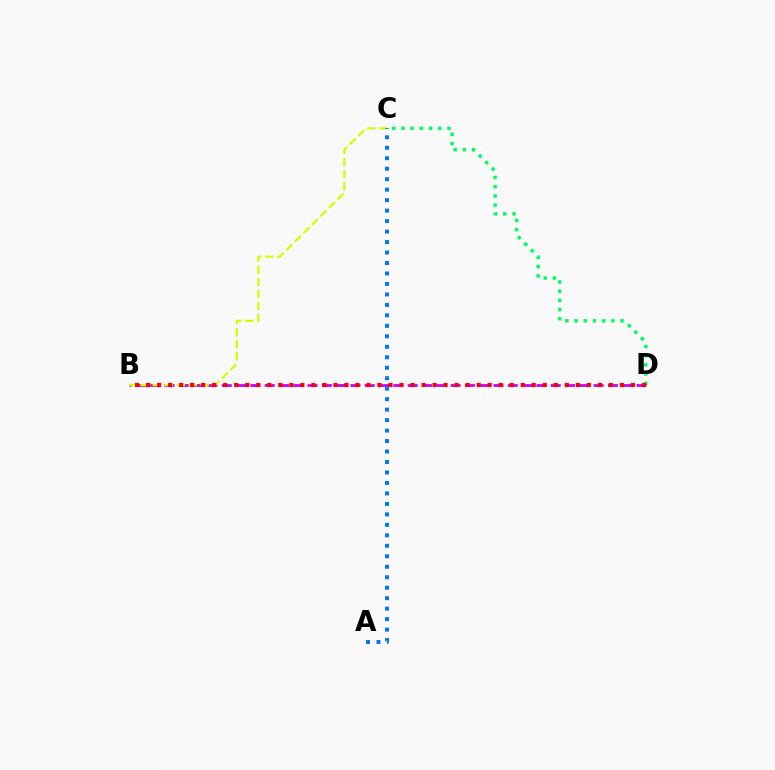{('C', 'D'): [{'color': '#00ff5c', 'line_style': 'dotted', 'thickness': 2.5}], ('B', 'D'): [{'color': '#b900ff', 'line_style': 'dashed', 'thickness': 1.94}, {'color': '#ff0000', 'line_style': 'dotted', 'thickness': 2.99}], ('B', 'C'): [{'color': '#d1ff00', 'line_style': 'dashed', 'thickness': 1.63}], ('A', 'C'): [{'color': '#0074ff', 'line_style': 'dotted', 'thickness': 2.85}]}